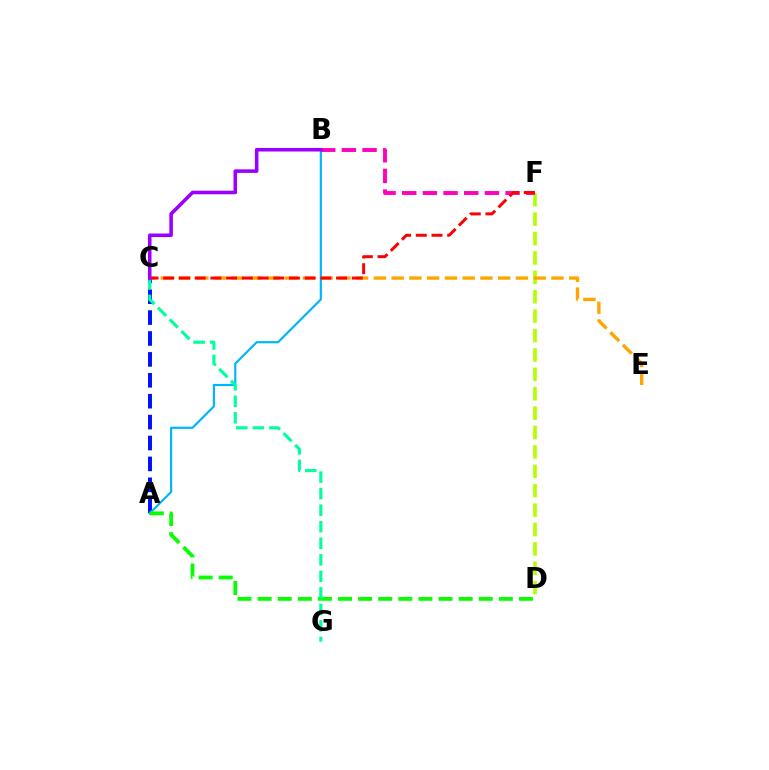{('D', 'F'): [{'color': '#b3ff00', 'line_style': 'dashed', 'thickness': 2.63}], ('C', 'E'): [{'color': '#ffa500', 'line_style': 'dashed', 'thickness': 2.41}], ('B', 'F'): [{'color': '#ff00bd', 'line_style': 'dashed', 'thickness': 2.81}], ('A', 'C'): [{'color': '#0010ff', 'line_style': 'dashed', 'thickness': 2.84}], ('A', 'B'): [{'color': '#00b5ff', 'line_style': 'solid', 'thickness': 1.56}], ('A', 'D'): [{'color': '#08ff00', 'line_style': 'dashed', 'thickness': 2.73}], ('C', 'F'): [{'color': '#ff0000', 'line_style': 'dashed', 'thickness': 2.13}], ('C', 'G'): [{'color': '#00ff9d', 'line_style': 'dashed', 'thickness': 2.25}], ('B', 'C'): [{'color': '#9b00ff', 'line_style': 'solid', 'thickness': 2.57}]}